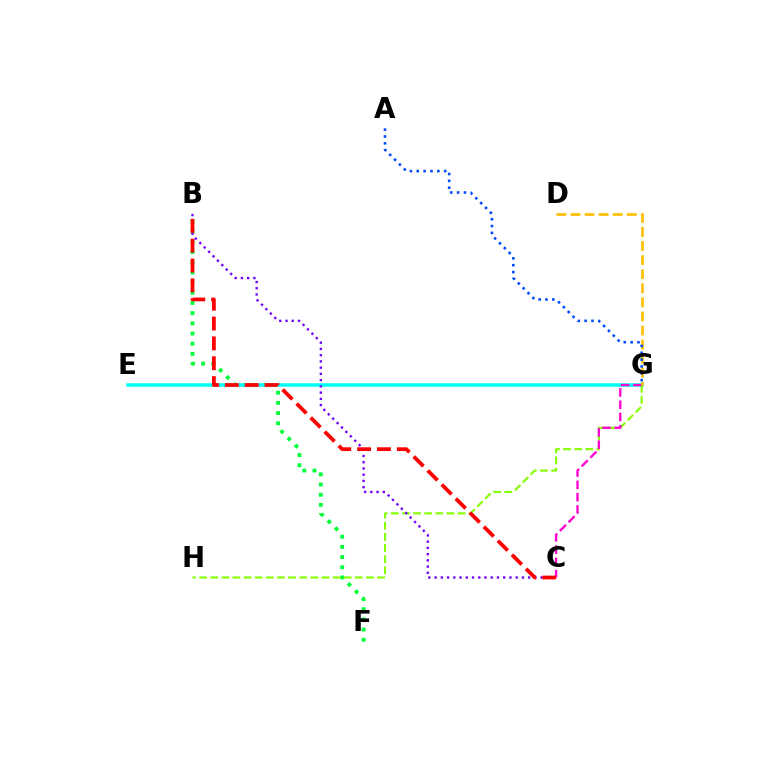{('B', 'F'): [{'color': '#00ff39', 'line_style': 'dotted', 'thickness': 2.76}], ('E', 'G'): [{'color': '#00fff6', 'line_style': 'solid', 'thickness': 2.54}], ('G', 'H'): [{'color': '#84ff00', 'line_style': 'dashed', 'thickness': 1.51}], ('C', 'G'): [{'color': '#ff00cf', 'line_style': 'dashed', 'thickness': 1.67}], ('B', 'C'): [{'color': '#7200ff', 'line_style': 'dotted', 'thickness': 1.69}, {'color': '#ff0000', 'line_style': 'dashed', 'thickness': 2.7}], ('D', 'G'): [{'color': '#ffbd00', 'line_style': 'dashed', 'thickness': 1.91}], ('A', 'G'): [{'color': '#004bff', 'line_style': 'dotted', 'thickness': 1.86}]}